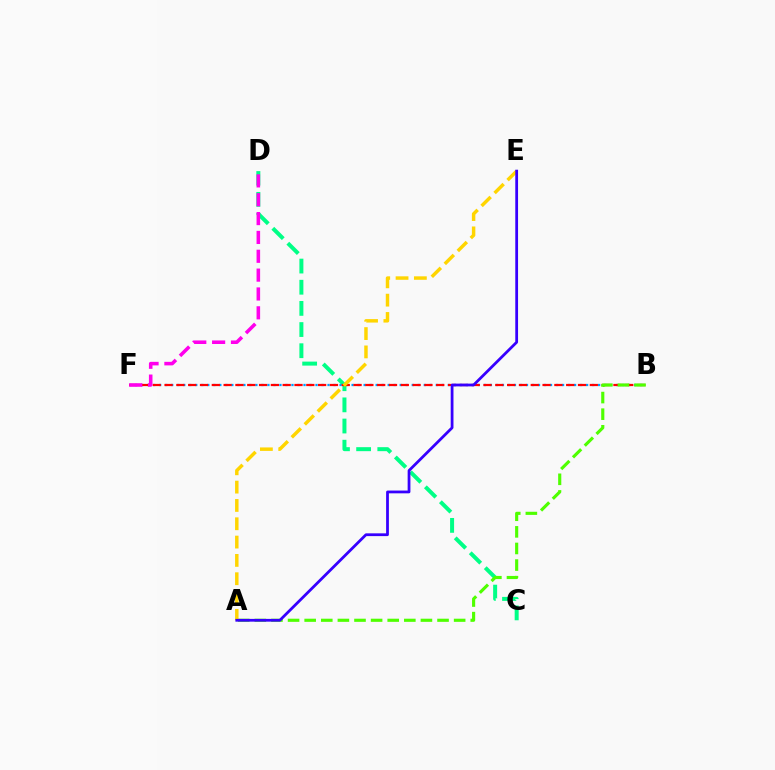{('C', 'D'): [{'color': '#00ff86', 'line_style': 'dashed', 'thickness': 2.87}], ('B', 'F'): [{'color': '#009eff', 'line_style': 'dotted', 'thickness': 1.63}, {'color': '#ff0000', 'line_style': 'dashed', 'thickness': 1.6}], ('D', 'F'): [{'color': '#ff00ed', 'line_style': 'dashed', 'thickness': 2.56}], ('A', 'B'): [{'color': '#4fff00', 'line_style': 'dashed', 'thickness': 2.26}], ('A', 'E'): [{'color': '#ffd500', 'line_style': 'dashed', 'thickness': 2.49}, {'color': '#3700ff', 'line_style': 'solid', 'thickness': 2.0}]}